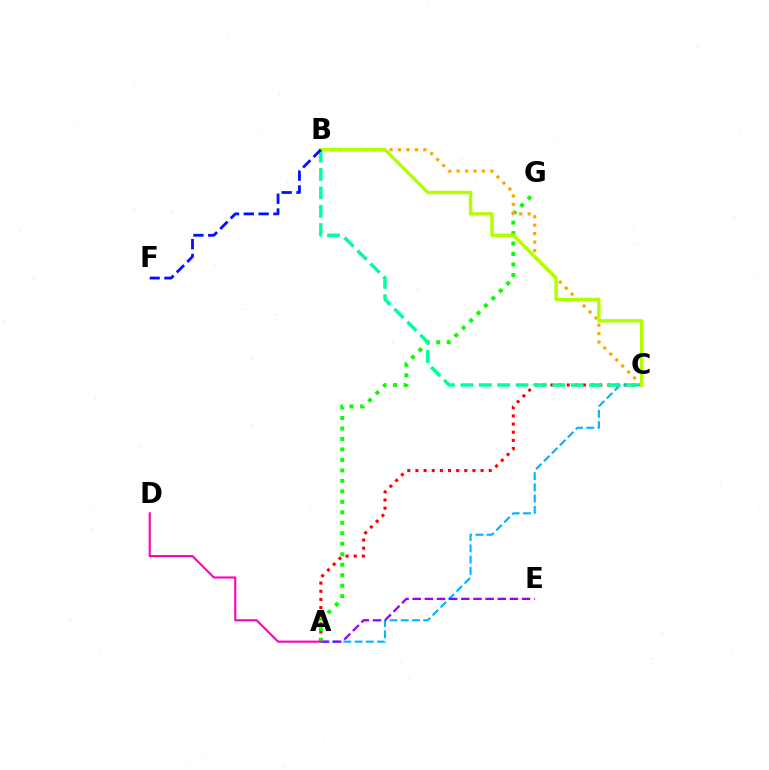{('A', 'C'): [{'color': '#ff0000', 'line_style': 'dotted', 'thickness': 2.21}, {'color': '#00b5ff', 'line_style': 'dashed', 'thickness': 1.53}], ('A', 'E'): [{'color': '#9b00ff', 'line_style': 'dashed', 'thickness': 1.65}], ('A', 'G'): [{'color': '#08ff00', 'line_style': 'dotted', 'thickness': 2.85}], ('A', 'D'): [{'color': '#ff00bd', 'line_style': 'solid', 'thickness': 1.53}], ('B', 'C'): [{'color': '#ffa500', 'line_style': 'dotted', 'thickness': 2.29}, {'color': '#00ff9d', 'line_style': 'dashed', 'thickness': 2.5}, {'color': '#b3ff00', 'line_style': 'solid', 'thickness': 2.46}], ('B', 'F'): [{'color': '#0010ff', 'line_style': 'dashed', 'thickness': 2.01}]}